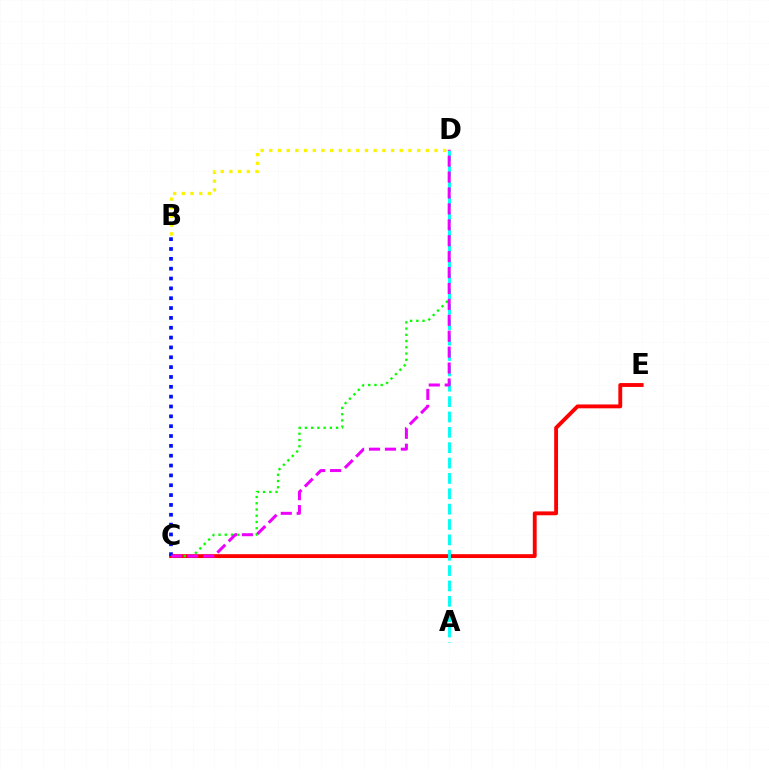{('C', 'E'): [{'color': '#ff0000', 'line_style': 'solid', 'thickness': 2.78}], ('C', 'D'): [{'color': '#08ff00', 'line_style': 'dotted', 'thickness': 1.69}, {'color': '#ee00ff', 'line_style': 'dashed', 'thickness': 2.16}], ('B', 'C'): [{'color': '#0010ff', 'line_style': 'dotted', 'thickness': 2.67}], ('A', 'D'): [{'color': '#00fff6', 'line_style': 'dashed', 'thickness': 2.09}], ('B', 'D'): [{'color': '#fcf500', 'line_style': 'dotted', 'thickness': 2.36}]}